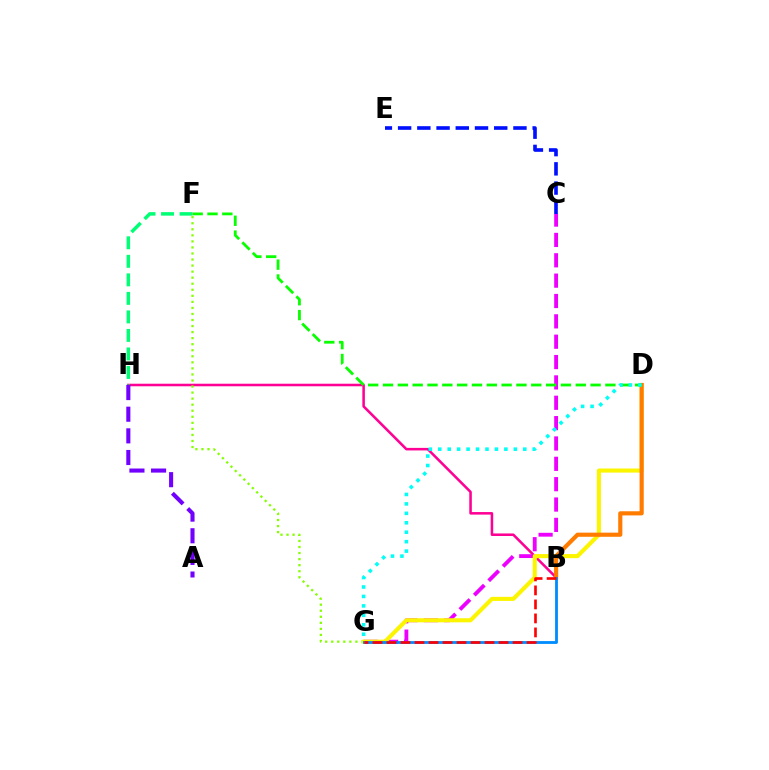{('B', 'H'): [{'color': '#ff0094', 'line_style': 'solid', 'thickness': 1.84}], ('F', 'G'): [{'color': '#84ff00', 'line_style': 'dotted', 'thickness': 1.64}], ('C', 'G'): [{'color': '#ee00ff', 'line_style': 'dashed', 'thickness': 2.76}], ('A', 'H'): [{'color': '#7200ff', 'line_style': 'dashed', 'thickness': 2.94}], ('F', 'H'): [{'color': '#00ff74', 'line_style': 'dashed', 'thickness': 2.52}], ('D', 'G'): [{'color': '#fcf500', 'line_style': 'solid', 'thickness': 2.94}, {'color': '#00fff6', 'line_style': 'dotted', 'thickness': 2.57}], ('B', 'D'): [{'color': '#ff7c00', 'line_style': 'solid', 'thickness': 2.98}], ('B', 'G'): [{'color': '#008cff', 'line_style': 'solid', 'thickness': 2.03}, {'color': '#ff0000', 'line_style': 'dashed', 'thickness': 1.9}], ('C', 'E'): [{'color': '#0010ff', 'line_style': 'dashed', 'thickness': 2.61}], ('D', 'F'): [{'color': '#08ff00', 'line_style': 'dashed', 'thickness': 2.01}]}